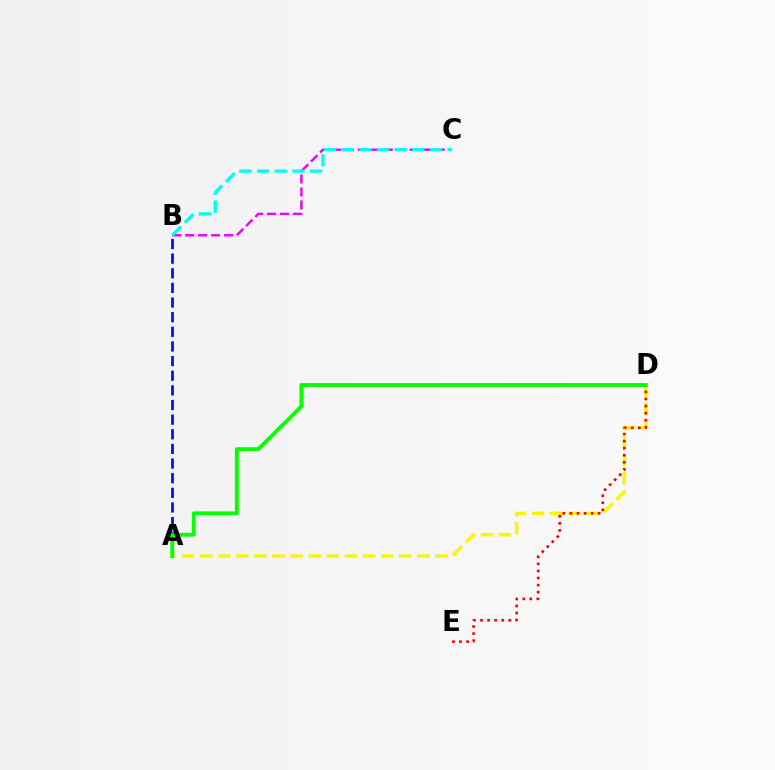{('A', 'B'): [{'color': '#0010ff', 'line_style': 'dashed', 'thickness': 1.99}], ('A', 'D'): [{'color': '#fcf500', 'line_style': 'dashed', 'thickness': 2.46}, {'color': '#08ff00', 'line_style': 'solid', 'thickness': 2.79}], ('D', 'E'): [{'color': '#ff0000', 'line_style': 'dotted', 'thickness': 1.92}], ('B', 'C'): [{'color': '#ee00ff', 'line_style': 'dashed', 'thickness': 1.76}, {'color': '#00fff6', 'line_style': 'dashed', 'thickness': 2.4}]}